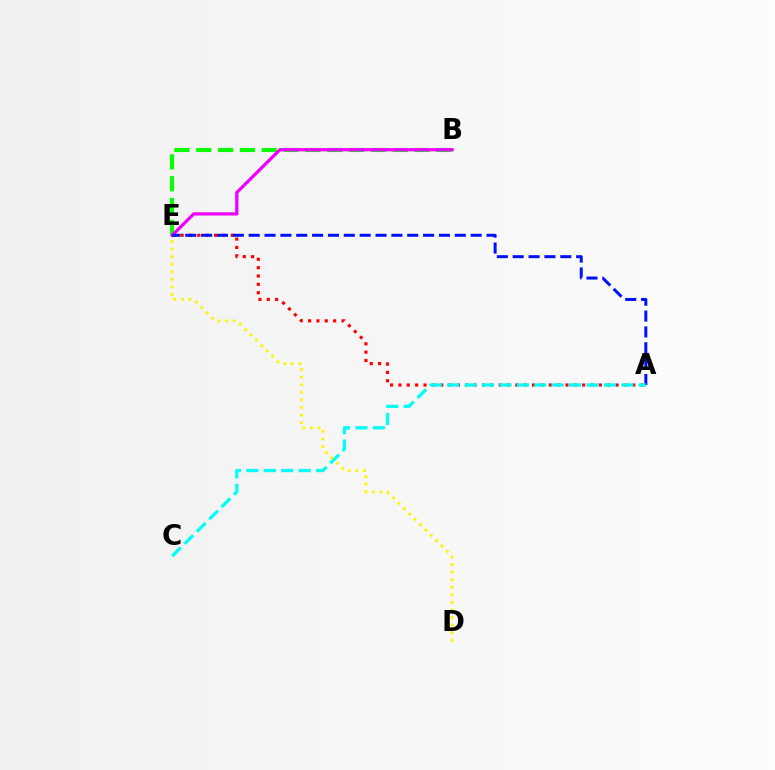{('A', 'E'): [{'color': '#ff0000', 'line_style': 'dotted', 'thickness': 2.27}, {'color': '#0010ff', 'line_style': 'dashed', 'thickness': 2.15}], ('B', 'E'): [{'color': '#08ff00', 'line_style': 'dashed', 'thickness': 2.97}, {'color': '#ee00ff', 'line_style': 'solid', 'thickness': 2.34}], ('A', 'C'): [{'color': '#00fff6', 'line_style': 'dashed', 'thickness': 2.37}], ('D', 'E'): [{'color': '#fcf500', 'line_style': 'dotted', 'thickness': 2.06}]}